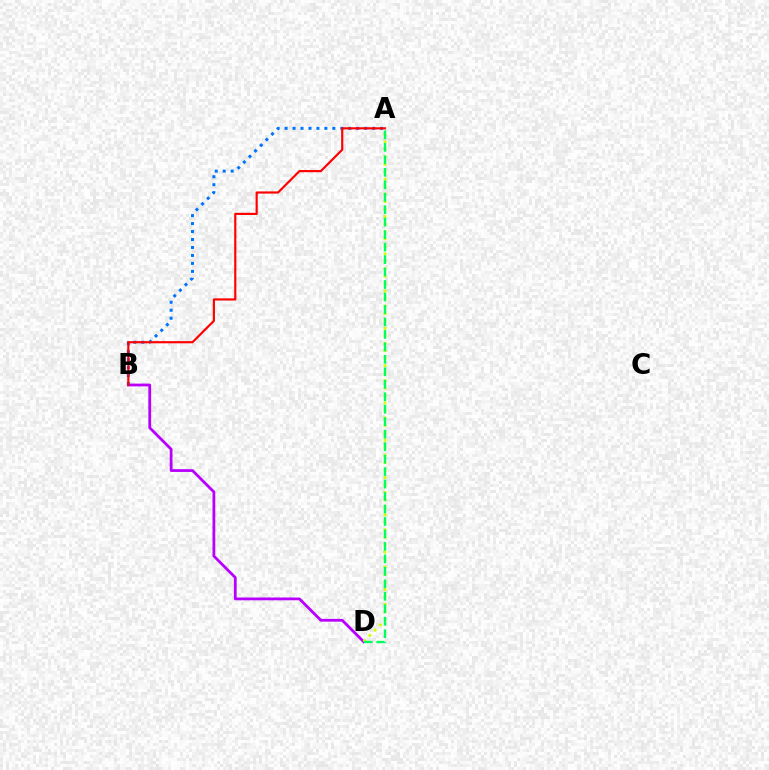{('B', 'D'): [{'color': '#b900ff', 'line_style': 'solid', 'thickness': 2.01}], ('A', 'B'): [{'color': '#0074ff', 'line_style': 'dotted', 'thickness': 2.16}, {'color': '#ff0000', 'line_style': 'solid', 'thickness': 1.55}], ('A', 'D'): [{'color': '#d1ff00', 'line_style': 'dotted', 'thickness': 2.03}, {'color': '#00ff5c', 'line_style': 'dashed', 'thickness': 1.69}]}